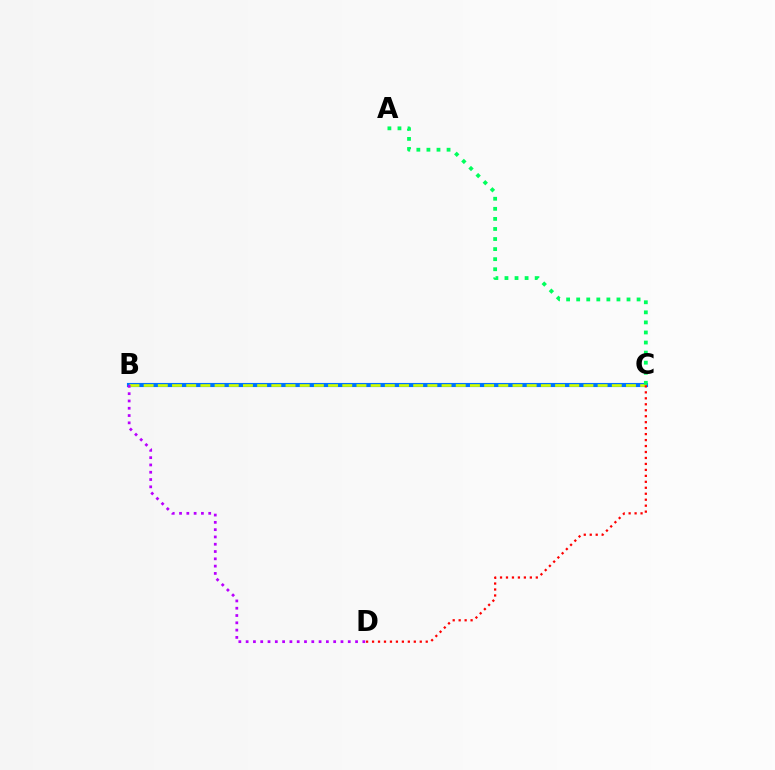{('B', 'C'): [{'color': '#0074ff', 'line_style': 'solid', 'thickness': 2.96}, {'color': '#d1ff00', 'line_style': 'dashed', 'thickness': 1.93}], ('C', 'D'): [{'color': '#ff0000', 'line_style': 'dotted', 'thickness': 1.62}], ('A', 'C'): [{'color': '#00ff5c', 'line_style': 'dotted', 'thickness': 2.74}], ('B', 'D'): [{'color': '#b900ff', 'line_style': 'dotted', 'thickness': 1.98}]}